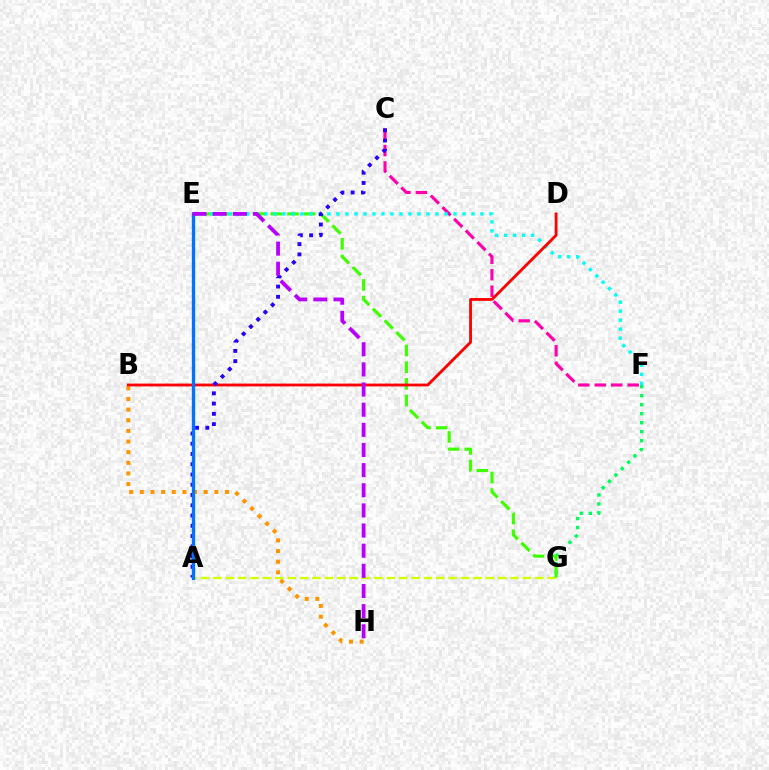{('B', 'H'): [{'color': '#ff9400', 'line_style': 'dotted', 'thickness': 2.89}], ('A', 'G'): [{'color': '#d1ff00', 'line_style': 'dashed', 'thickness': 1.68}], ('F', 'G'): [{'color': '#00ff5c', 'line_style': 'dotted', 'thickness': 2.44}], ('C', 'F'): [{'color': '#ff00ac', 'line_style': 'dashed', 'thickness': 2.24}], ('E', 'G'): [{'color': '#3dff00', 'line_style': 'dashed', 'thickness': 2.26}], ('E', 'F'): [{'color': '#00fff6', 'line_style': 'dotted', 'thickness': 2.45}], ('B', 'D'): [{'color': '#ff0000', 'line_style': 'solid', 'thickness': 2.03}], ('A', 'C'): [{'color': '#2500ff', 'line_style': 'dotted', 'thickness': 2.79}], ('A', 'E'): [{'color': '#0074ff', 'line_style': 'solid', 'thickness': 2.4}], ('E', 'H'): [{'color': '#b900ff', 'line_style': 'dashed', 'thickness': 2.74}]}